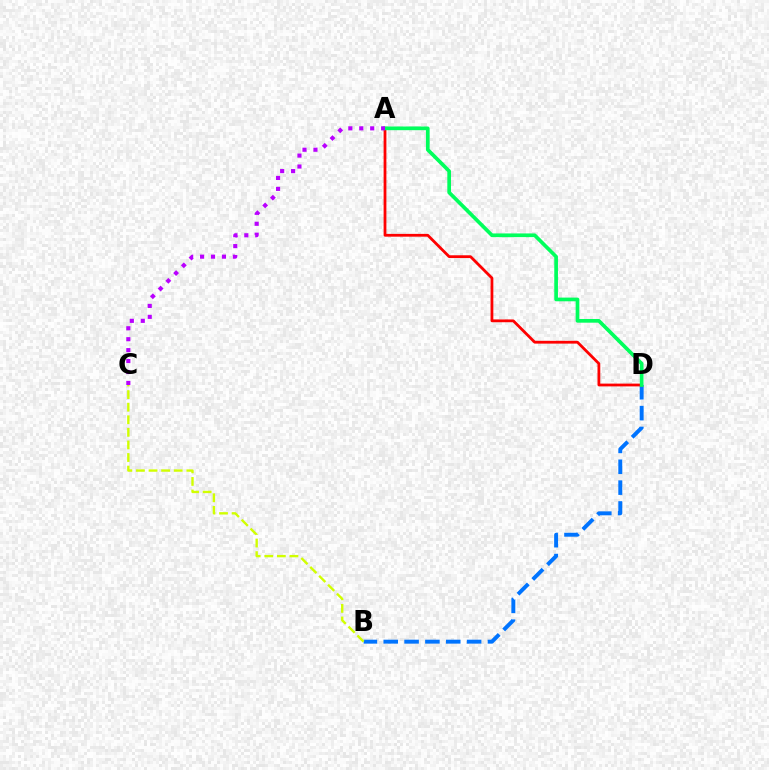{('B', 'D'): [{'color': '#0074ff', 'line_style': 'dashed', 'thickness': 2.83}], ('A', 'D'): [{'color': '#ff0000', 'line_style': 'solid', 'thickness': 2.0}, {'color': '#00ff5c', 'line_style': 'solid', 'thickness': 2.66}], ('B', 'C'): [{'color': '#d1ff00', 'line_style': 'dashed', 'thickness': 1.71}], ('A', 'C'): [{'color': '#b900ff', 'line_style': 'dotted', 'thickness': 2.97}]}